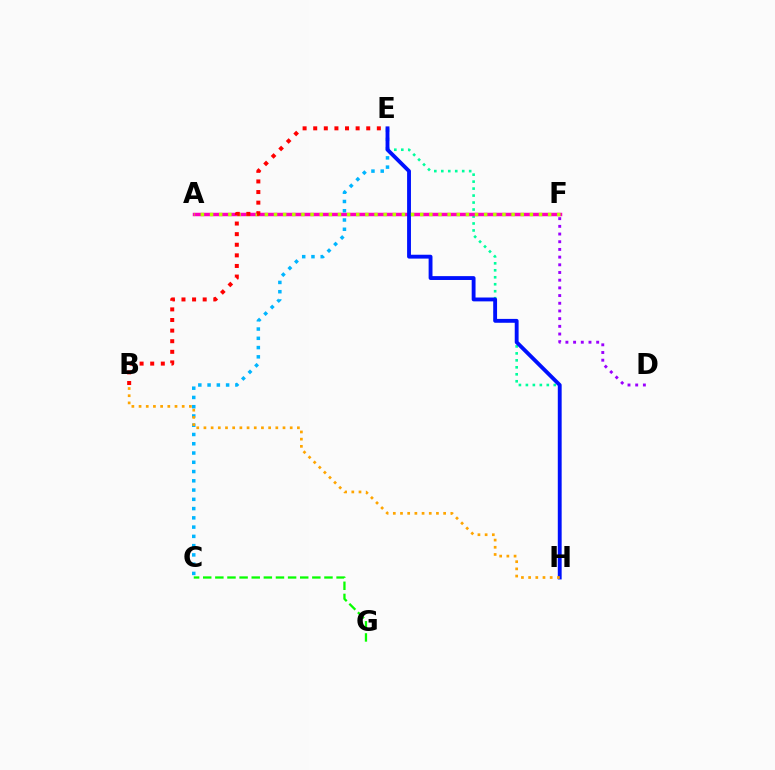{('E', 'H'): [{'color': '#00ff9d', 'line_style': 'dotted', 'thickness': 1.89}, {'color': '#0010ff', 'line_style': 'solid', 'thickness': 2.78}], ('C', 'G'): [{'color': '#08ff00', 'line_style': 'dashed', 'thickness': 1.65}], ('A', 'F'): [{'color': '#ff00bd', 'line_style': 'solid', 'thickness': 2.5}, {'color': '#b3ff00', 'line_style': 'dotted', 'thickness': 2.48}], ('C', 'E'): [{'color': '#00b5ff', 'line_style': 'dotted', 'thickness': 2.52}], ('B', 'H'): [{'color': '#ffa500', 'line_style': 'dotted', 'thickness': 1.95}], ('B', 'E'): [{'color': '#ff0000', 'line_style': 'dotted', 'thickness': 2.88}], ('D', 'F'): [{'color': '#9b00ff', 'line_style': 'dotted', 'thickness': 2.09}]}